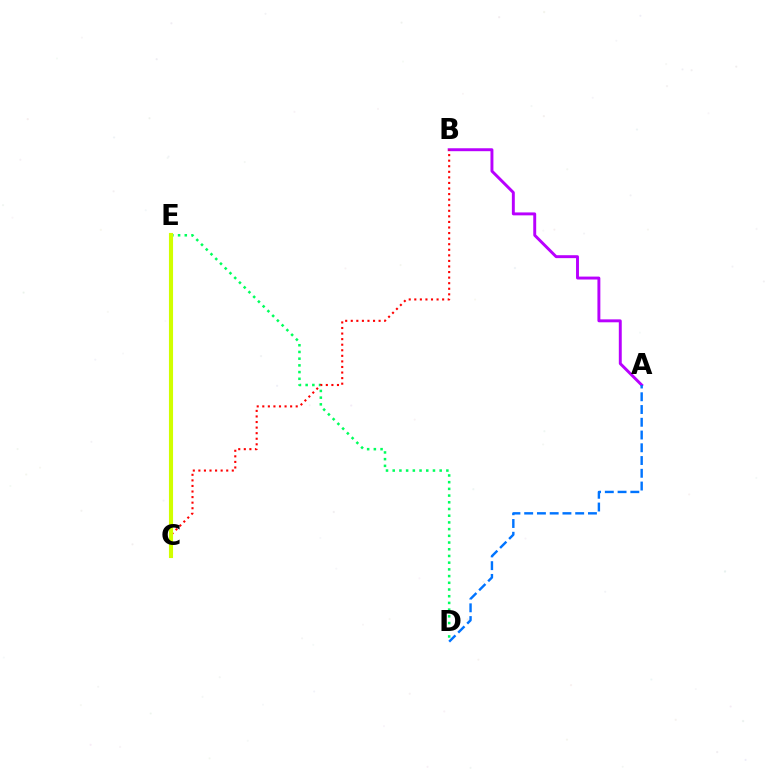{('A', 'B'): [{'color': '#b900ff', 'line_style': 'solid', 'thickness': 2.11}], ('D', 'E'): [{'color': '#00ff5c', 'line_style': 'dotted', 'thickness': 1.82}], ('A', 'D'): [{'color': '#0074ff', 'line_style': 'dashed', 'thickness': 1.73}], ('B', 'C'): [{'color': '#ff0000', 'line_style': 'dotted', 'thickness': 1.51}], ('C', 'E'): [{'color': '#d1ff00', 'line_style': 'solid', 'thickness': 2.96}]}